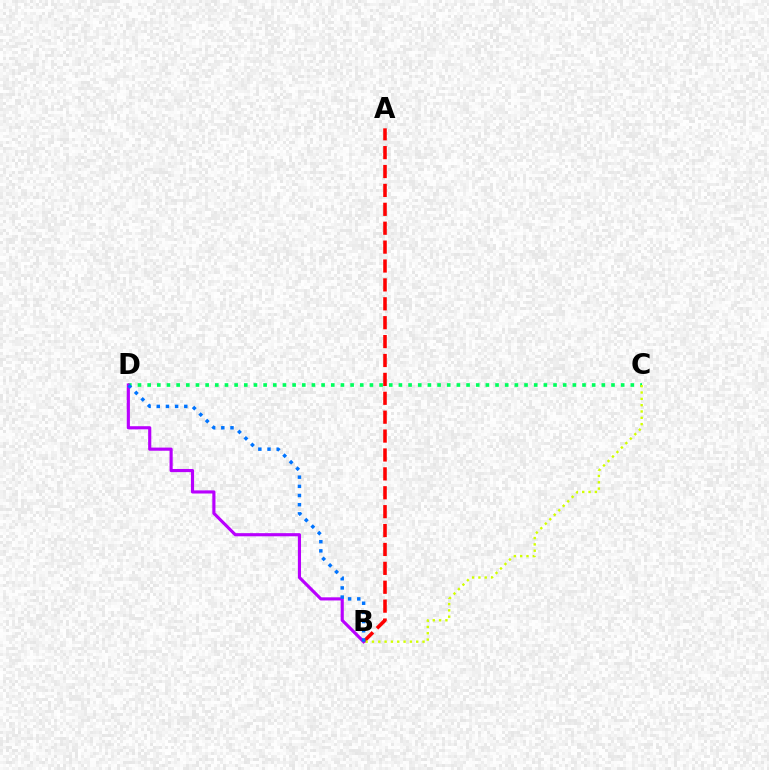{('A', 'B'): [{'color': '#ff0000', 'line_style': 'dashed', 'thickness': 2.57}], ('C', 'D'): [{'color': '#00ff5c', 'line_style': 'dotted', 'thickness': 2.63}], ('B', 'C'): [{'color': '#d1ff00', 'line_style': 'dotted', 'thickness': 1.72}], ('B', 'D'): [{'color': '#b900ff', 'line_style': 'solid', 'thickness': 2.26}, {'color': '#0074ff', 'line_style': 'dotted', 'thickness': 2.49}]}